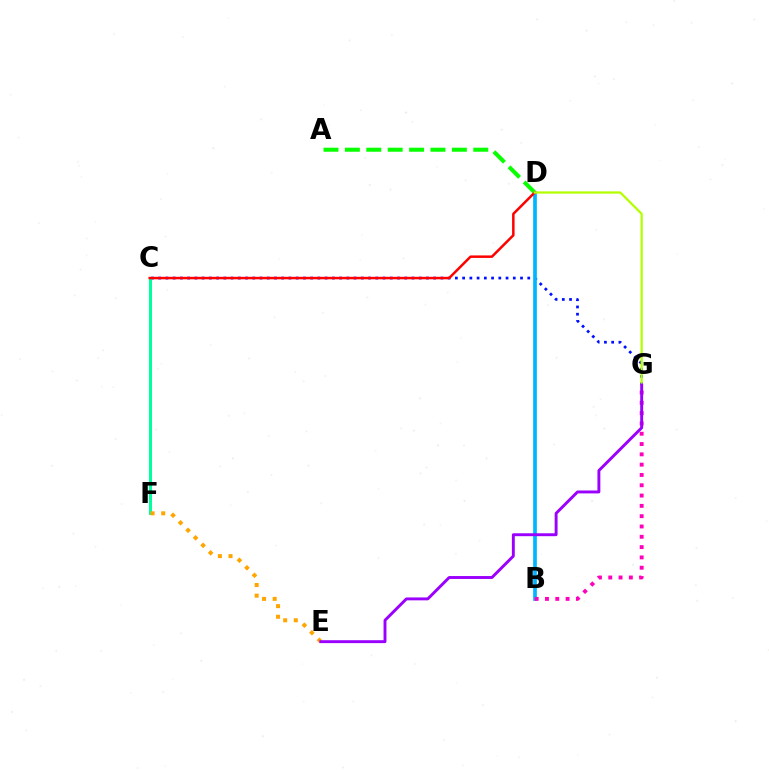{('C', 'G'): [{'color': '#0010ff', 'line_style': 'dotted', 'thickness': 1.97}], ('B', 'D'): [{'color': '#00b5ff', 'line_style': 'solid', 'thickness': 2.66}], ('A', 'D'): [{'color': '#08ff00', 'line_style': 'dashed', 'thickness': 2.91}], ('C', 'F'): [{'color': '#00ff9d', 'line_style': 'solid', 'thickness': 2.14}], ('B', 'G'): [{'color': '#ff00bd', 'line_style': 'dotted', 'thickness': 2.8}], ('C', 'D'): [{'color': '#ff0000', 'line_style': 'solid', 'thickness': 1.8}], ('D', 'G'): [{'color': '#b3ff00', 'line_style': 'solid', 'thickness': 1.62}], ('E', 'F'): [{'color': '#ffa500', 'line_style': 'dotted', 'thickness': 2.89}], ('E', 'G'): [{'color': '#9b00ff', 'line_style': 'solid', 'thickness': 2.1}]}